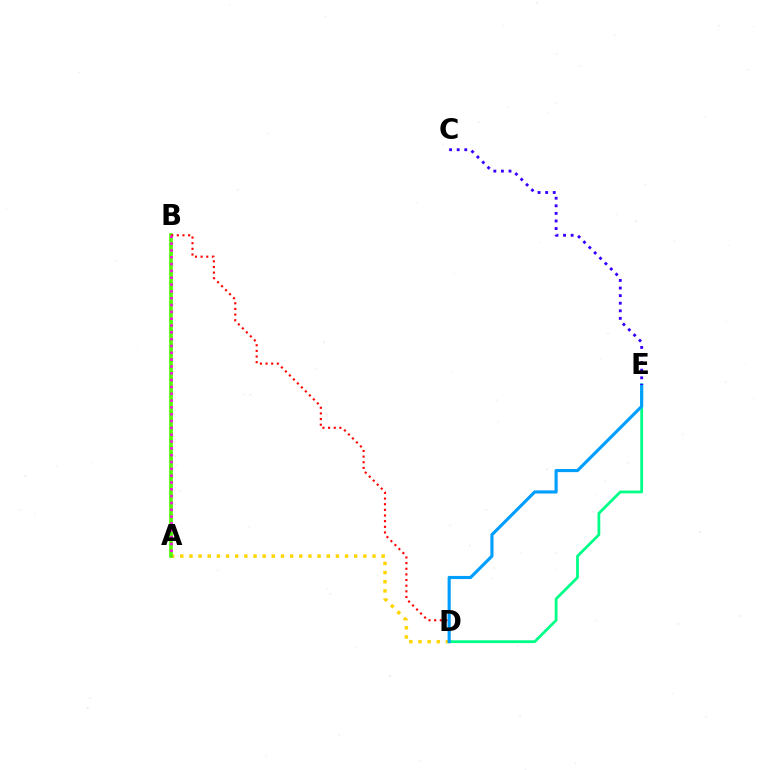{('D', 'E'): [{'color': '#00ff86', 'line_style': 'solid', 'thickness': 1.99}, {'color': '#009eff', 'line_style': 'solid', 'thickness': 2.26}], ('A', 'D'): [{'color': '#ffd500', 'line_style': 'dotted', 'thickness': 2.49}], ('A', 'B'): [{'color': '#4fff00', 'line_style': 'solid', 'thickness': 2.65}, {'color': '#ff00ed', 'line_style': 'dotted', 'thickness': 1.85}], ('B', 'D'): [{'color': '#ff0000', 'line_style': 'dotted', 'thickness': 1.53}], ('C', 'E'): [{'color': '#3700ff', 'line_style': 'dotted', 'thickness': 2.06}]}